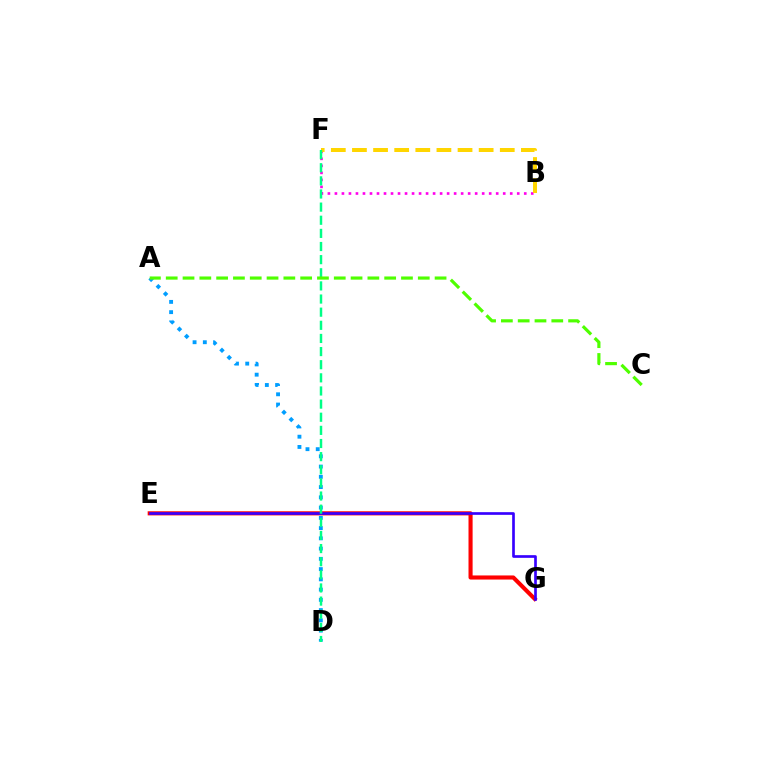{('B', 'F'): [{'color': '#ff00ed', 'line_style': 'dotted', 'thickness': 1.91}, {'color': '#ffd500', 'line_style': 'dashed', 'thickness': 2.87}], ('E', 'G'): [{'color': '#ff0000', 'line_style': 'solid', 'thickness': 2.95}, {'color': '#3700ff', 'line_style': 'solid', 'thickness': 1.92}], ('A', 'D'): [{'color': '#009eff', 'line_style': 'dotted', 'thickness': 2.79}], ('D', 'F'): [{'color': '#00ff86', 'line_style': 'dashed', 'thickness': 1.78}], ('A', 'C'): [{'color': '#4fff00', 'line_style': 'dashed', 'thickness': 2.28}]}